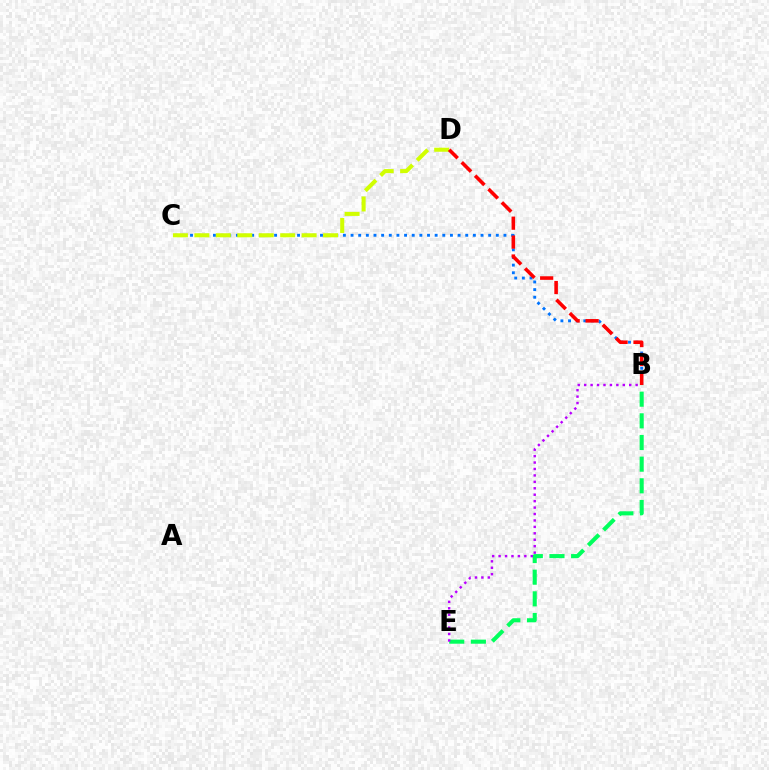{('B', 'C'): [{'color': '#0074ff', 'line_style': 'dotted', 'thickness': 2.08}], ('C', 'D'): [{'color': '#d1ff00', 'line_style': 'dashed', 'thickness': 2.91}], ('B', 'D'): [{'color': '#ff0000', 'line_style': 'dashed', 'thickness': 2.57}], ('B', 'E'): [{'color': '#00ff5c', 'line_style': 'dashed', 'thickness': 2.94}, {'color': '#b900ff', 'line_style': 'dotted', 'thickness': 1.75}]}